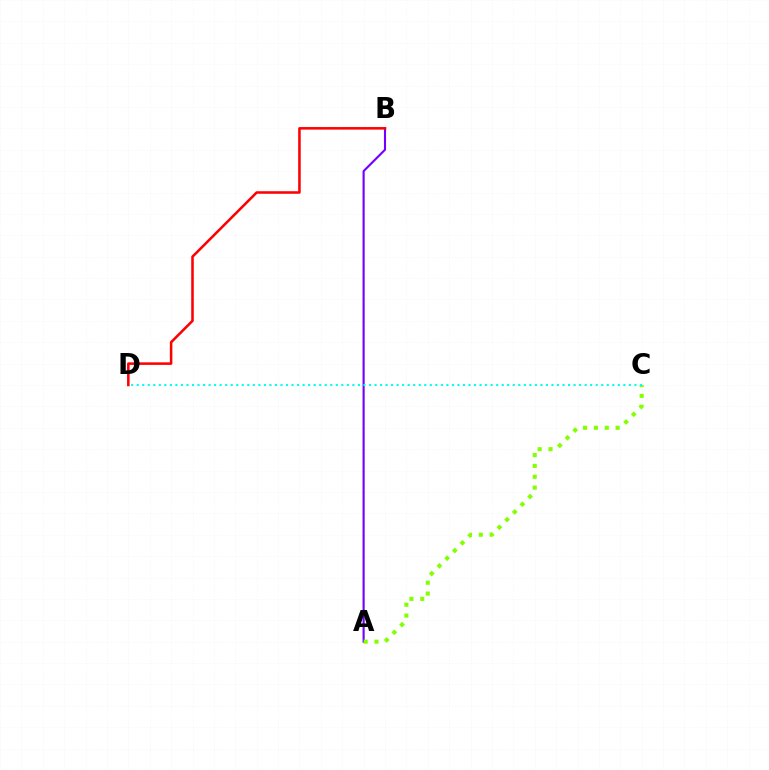{('A', 'B'): [{'color': '#7200ff', 'line_style': 'solid', 'thickness': 1.52}], ('B', 'D'): [{'color': '#ff0000', 'line_style': 'solid', 'thickness': 1.84}], ('A', 'C'): [{'color': '#84ff00', 'line_style': 'dotted', 'thickness': 2.95}], ('C', 'D'): [{'color': '#00fff6', 'line_style': 'dotted', 'thickness': 1.5}]}